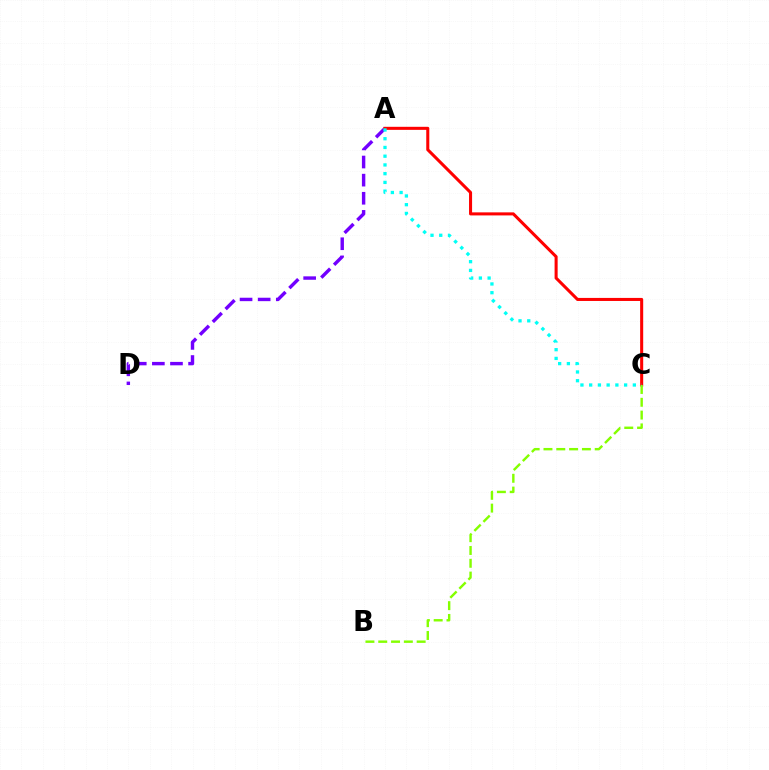{('A', 'D'): [{'color': '#7200ff', 'line_style': 'dashed', 'thickness': 2.46}], ('A', 'C'): [{'color': '#ff0000', 'line_style': 'solid', 'thickness': 2.2}, {'color': '#00fff6', 'line_style': 'dotted', 'thickness': 2.37}], ('B', 'C'): [{'color': '#84ff00', 'line_style': 'dashed', 'thickness': 1.74}]}